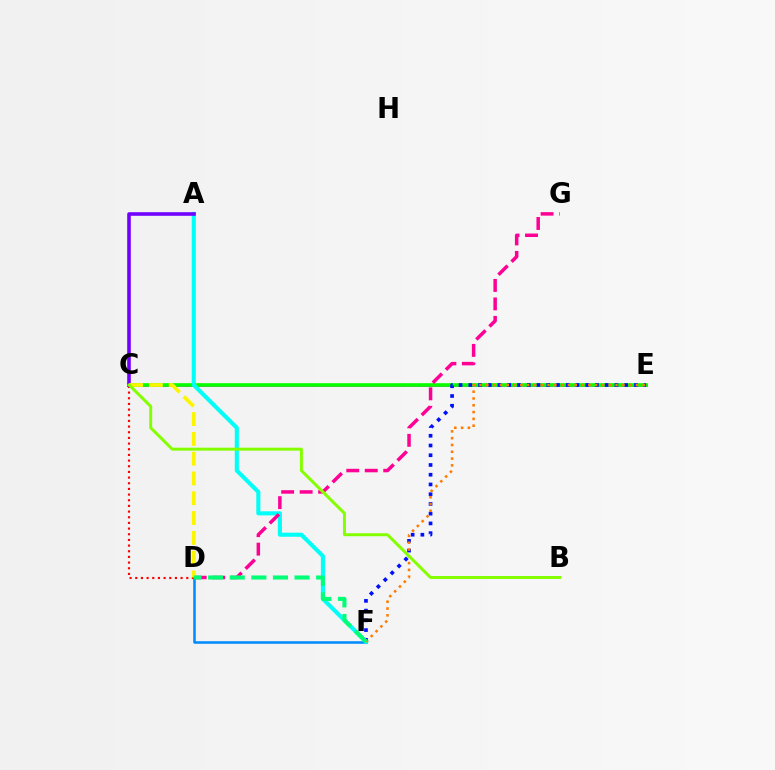{('C', 'E'): [{'color': '#ee00ff', 'line_style': 'solid', 'thickness': 1.94}, {'color': '#08ff00', 'line_style': 'solid', 'thickness': 2.64}], ('D', 'F'): [{'color': '#008cff', 'line_style': 'solid', 'thickness': 1.84}, {'color': '#00ff74', 'line_style': 'dashed', 'thickness': 2.93}], ('E', 'F'): [{'color': '#0010ff', 'line_style': 'dotted', 'thickness': 2.65}, {'color': '#ff7c00', 'line_style': 'dotted', 'thickness': 1.85}], ('C', 'D'): [{'color': '#ff0000', 'line_style': 'dotted', 'thickness': 1.54}, {'color': '#fcf500', 'line_style': 'dashed', 'thickness': 2.69}], ('A', 'F'): [{'color': '#00fff6', 'line_style': 'solid', 'thickness': 2.94}], ('D', 'G'): [{'color': '#ff0094', 'line_style': 'dashed', 'thickness': 2.51}], ('A', 'C'): [{'color': '#7200ff', 'line_style': 'solid', 'thickness': 2.59}], ('B', 'C'): [{'color': '#84ff00', 'line_style': 'solid', 'thickness': 2.14}]}